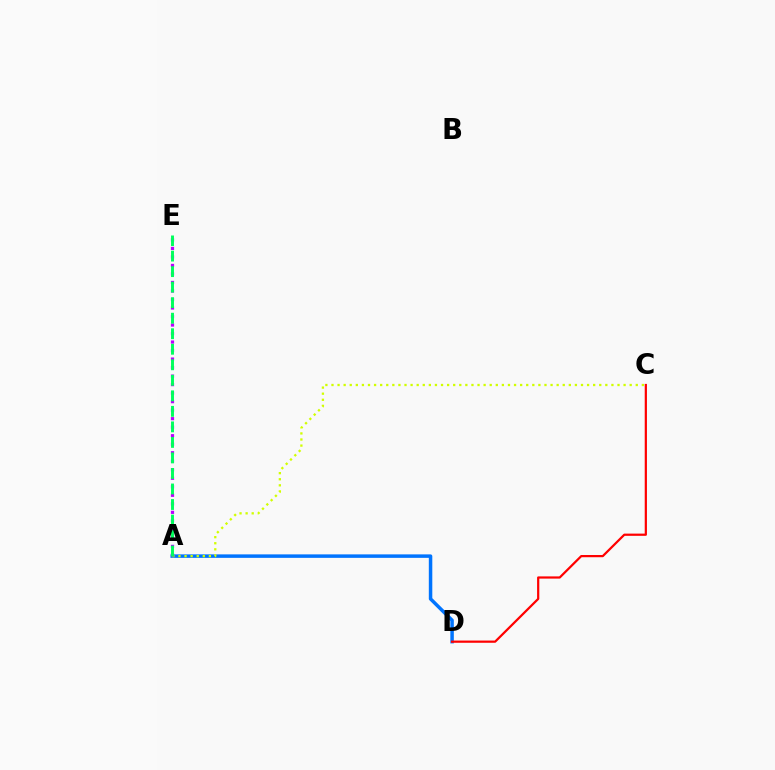{('A', 'D'): [{'color': '#0074ff', 'line_style': 'solid', 'thickness': 2.51}], ('A', 'C'): [{'color': '#d1ff00', 'line_style': 'dotted', 'thickness': 1.65}], ('C', 'D'): [{'color': '#ff0000', 'line_style': 'solid', 'thickness': 1.6}], ('A', 'E'): [{'color': '#b900ff', 'line_style': 'dotted', 'thickness': 2.31}, {'color': '#00ff5c', 'line_style': 'dashed', 'thickness': 2.11}]}